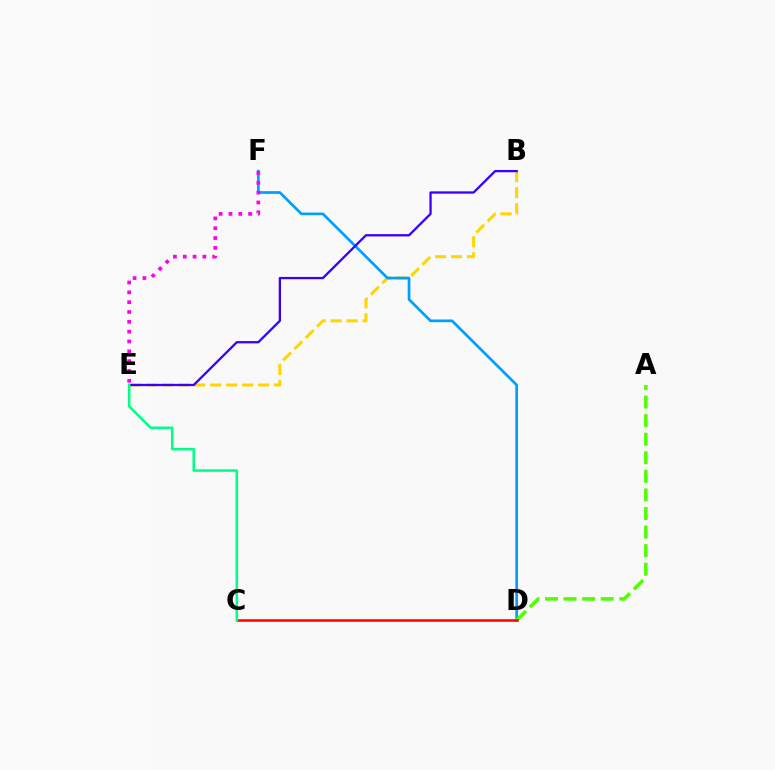{('B', 'E'): [{'color': '#ffd500', 'line_style': 'dashed', 'thickness': 2.17}, {'color': '#3700ff', 'line_style': 'solid', 'thickness': 1.65}], ('D', 'F'): [{'color': '#009eff', 'line_style': 'solid', 'thickness': 1.94}], ('A', 'D'): [{'color': '#4fff00', 'line_style': 'dashed', 'thickness': 2.52}], ('E', 'F'): [{'color': '#ff00ed', 'line_style': 'dotted', 'thickness': 2.67}], ('C', 'D'): [{'color': '#ff0000', 'line_style': 'solid', 'thickness': 1.81}], ('C', 'E'): [{'color': '#00ff86', 'line_style': 'solid', 'thickness': 1.82}]}